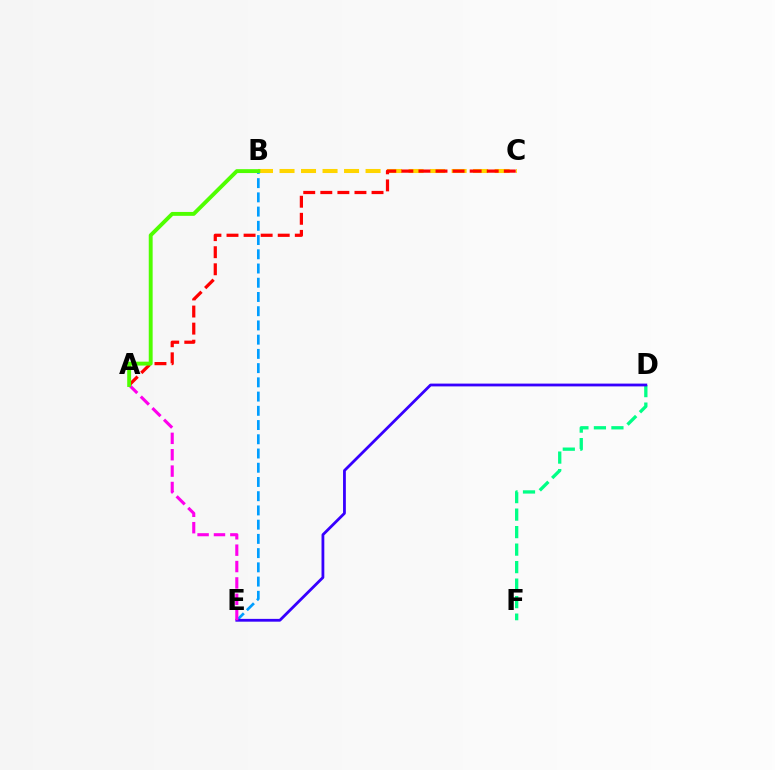{('B', 'C'): [{'color': '#ffd500', 'line_style': 'dashed', 'thickness': 2.92}], ('D', 'F'): [{'color': '#00ff86', 'line_style': 'dashed', 'thickness': 2.38}], ('B', 'E'): [{'color': '#009eff', 'line_style': 'dashed', 'thickness': 1.93}], ('D', 'E'): [{'color': '#3700ff', 'line_style': 'solid', 'thickness': 2.01}], ('A', 'E'): [{'color': '#ff00ed', 'line_style': 'dashed', 'thickness': 2.23}], ('A', 'C'): [{'color': '#ff0000', 'line_style': 'dashed', 'thickness': 2.32}], ('A', 'B'): [{'color': '#4fff00', 'line_style': 'solid', 'thickness': 2.8}]}